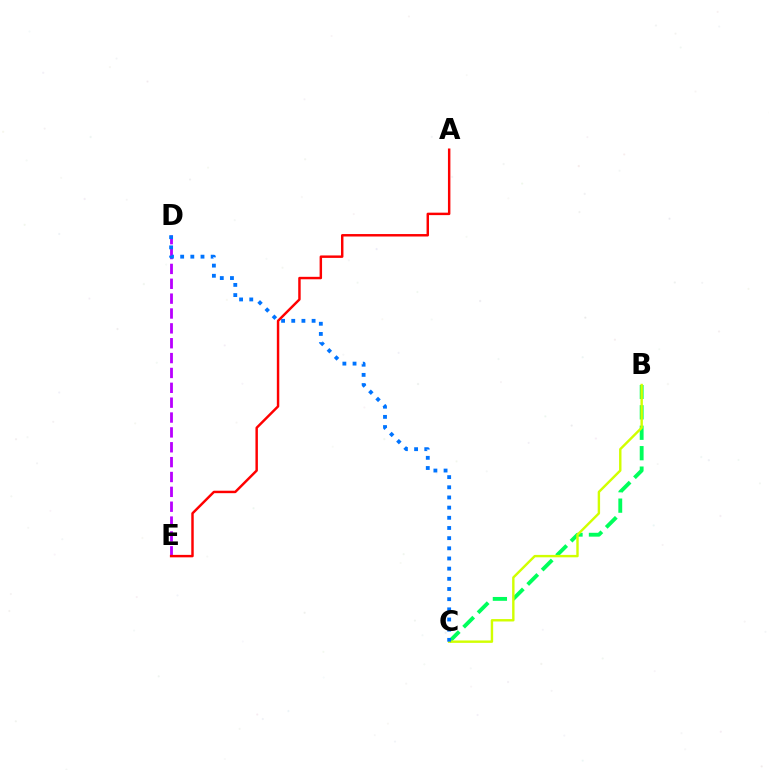{('B', 'C'): [{'color': '#00ff5c', 'line_style': 'dashed', 'thickness': 2.78}, {'color': '#d1ff00', 'line_style': 'solid', 'thickness': 1.74}], ('D', 'E'): [{'color': '#b900ff', 'line_style': 'dashed', 'thickness': 2.02}], ('C', 'D'): [{'color': '#0074ff', 'line_style': 'dotted', 'thickness': 2.76}], ('A', 'E'): [{'color': '#ff0000', 'line_style': 'solid', 'thickness': 1.77}]}